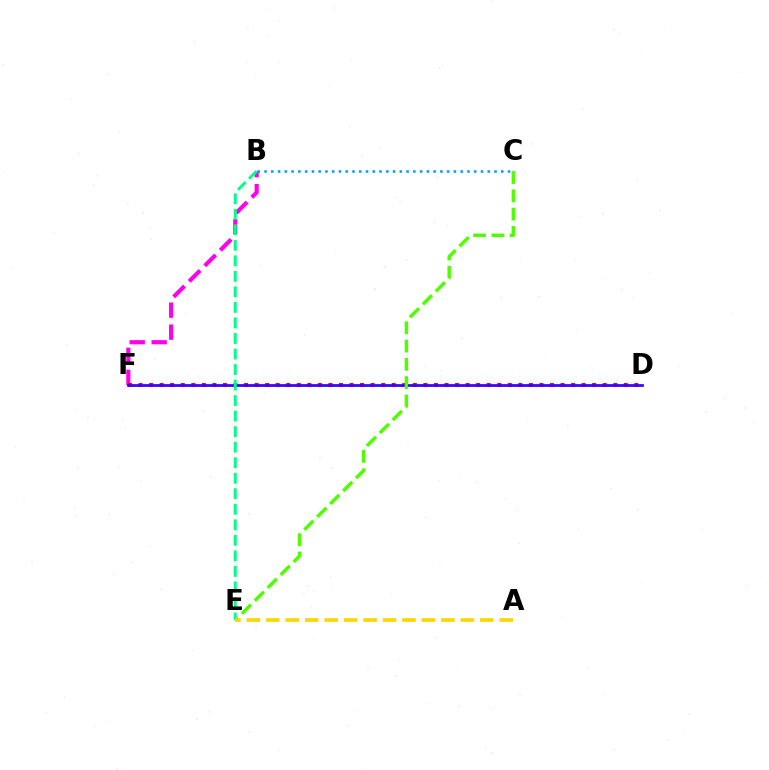{('B', 'F'): [{'color': '#ff00ed', 'line_style': 'dashed', 'thickness': 2.99}], ('D', 'F'): [{'color': '#ff0000', 'line_style': 'dotted', 'thickness': 2.87}, {'color': '#3700ff', 'line_style': 'solid', 'thickness': 1.97}], ('B', 'C'): [{'color': '#009eff', 'line_style': 'dotted', 'thickness': 1.84}], ('C', 'E'): [{'color': '#4fff00', 'line_style': 'dashed', 'thickness': 2.49}], ('B', 'E'): [{'color': '#00ff86', 'line_style': 'dashed', 'thickness': 2.11}], ('A', 'E'): [{'color': '#ffd500', 'line_style': 'dashed', 'thickness': 2.64}]}